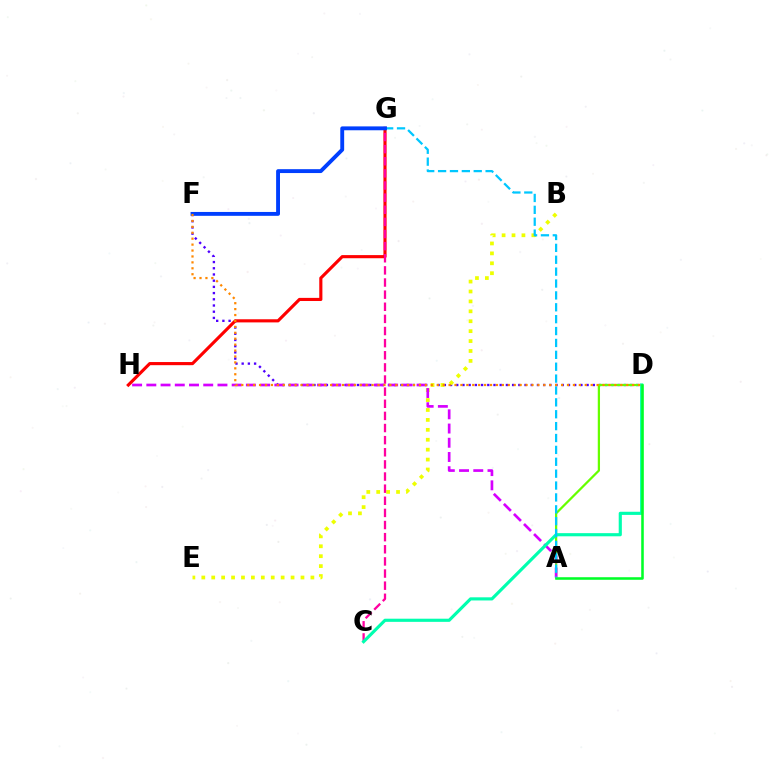{('D', 'F'): [{'color': '#4f00ff', 'line_style': 'dotted', 'thickness': 1.69}, {'color': '#ff8800', 'line_style': 'dotted', 'thickness': 1.61}], ('B', 'E'): [{'color': '#eeff00', 'line_style': 'dotted', 'thickness': 2.69}], ('A', 'D'): [{'color': '#66ff00', 'line_style': 'solid', 'thickness': 1.62}, {'color': '#00ff27', 'line_style': 'solid', 'thickness': 1.84}], ('A', 'H'): [{'color': '#d600ff', 'line_style': 'dashed', 'thickness': 1.93}], ('G', 'H'): [{'color': '#ff0000', 'line_style': 'solid', 'thickness': 2.26}], ('C', 'G'): [{'color': '#ff00a0', 'line_style': 'dashed', 'thickness': 1.65}], ('C', 'D'): [{'color': '#00ffaf', 'line_style': 'solid', 'thickness': 2.27}], ('A', 'G'): [{'color': '#00c7ff', 'line_style': 'dashed', 'thickness': 1.61}], ('F', 'G'): [{'color': '#003fff', 'line_style': 'solid', 'thickness': 2.79}]}